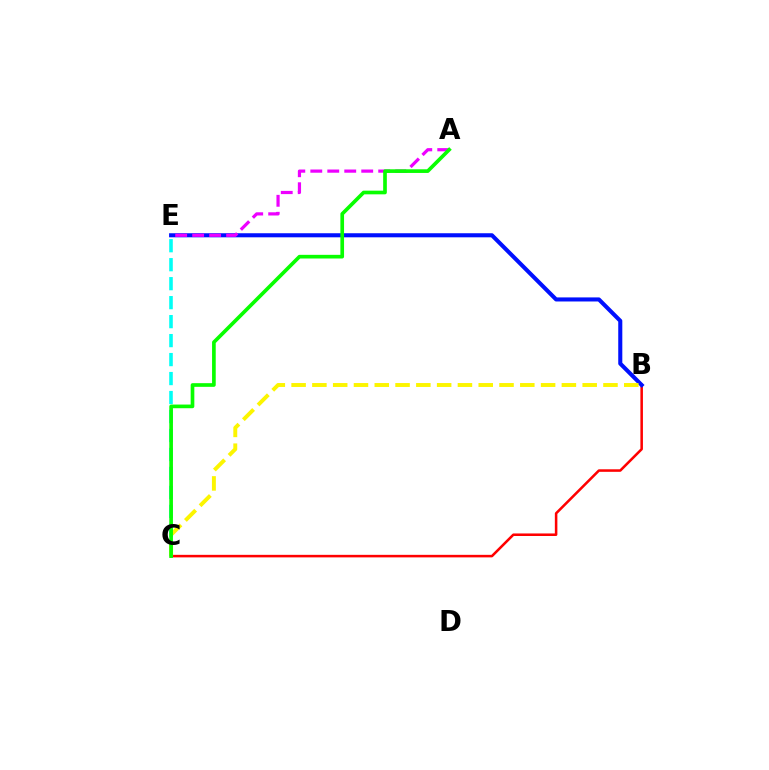{('C', 'E'): [{'color': '#00fff6', 'line_style': 'dashed', 'thickness': 2.58}], ('B', 'C'): [{'color': '#ff0000', 'line_style': 'solid', 'thickness': 1.83}, {'color': '#fcf500', 'line_style': 'dashed', 'thickness': 2.82}], ('B', 'E'): [{'color': '#0010ff', 'line_style': 'solid', 'thickness': 2.93}], ('A', 'E'): [{'color': '#ee00ff', 'line_style': 'dashed', 'thickness': 2.31}], ('A', 'C'): [{'color': '#08ff00', 'line_style': 'solid', 'thickness': 2.64}]}